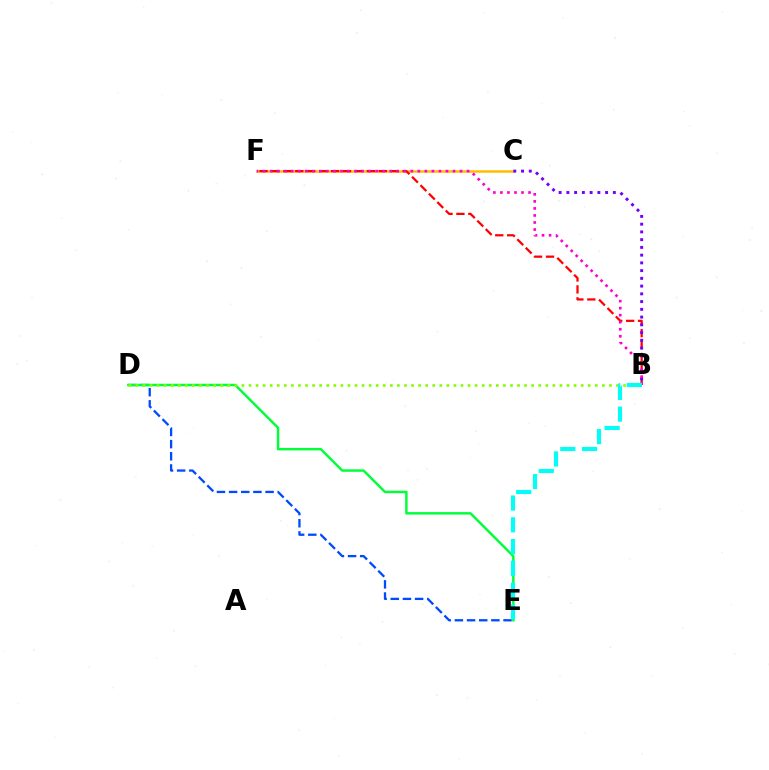{('D', 'E'): [{'color': '#004bff', 'line_style': 'dashed', 'thickness': 1.65}, {'color': '#00ff39', 'line_style': 'solid', 'thickness': 1.77}], ('C', 'F'): [{'color': '#ffbd00', 'line_style': 'solid', 'thickness': 1.8}], ('B', 'F'): [{'color': '#ff0000', 'line_style': 'dashed', 'thickness': 1.62}, {'color': '#ff00cf', 'line_style': 'dotted', 'thickness': 1.91}], ('B', 'C'): [{'color': '#7200ff', 'line_style': 'dotted', 'thickness': 2.1}], ('B', 'D'): [{'color': '#84ff00', 'line_style': 'dotted', 'thickness': 1.92}], ('B', 'E'): [{'color': '#00fff6', 'line_style': 'dashed', 'thickness': 2.96}]}